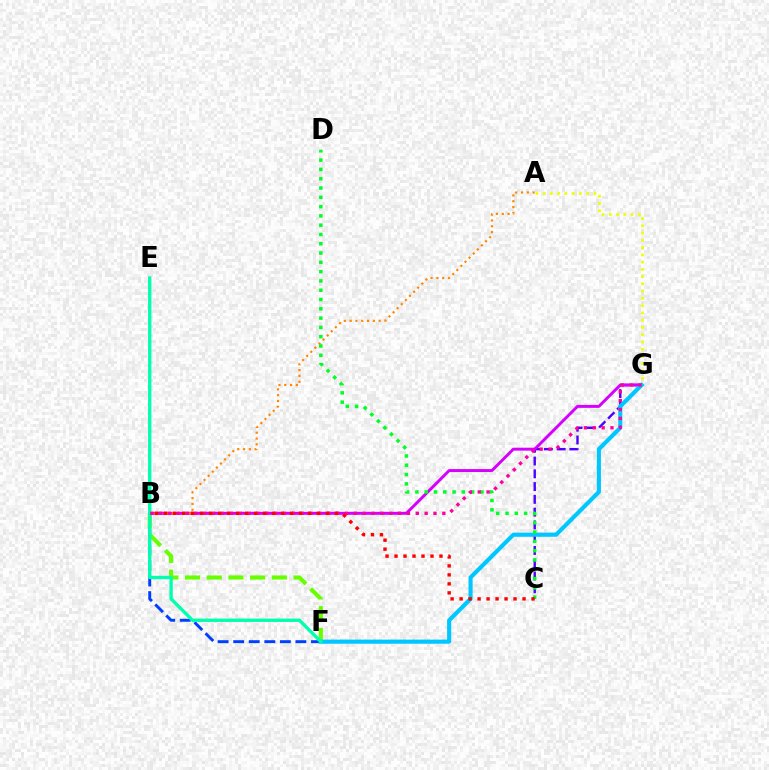{('C', 'G'): [{'color': '#4f00ff', 'line_style': 'dashed', 'thickness': 1.73}], ('B', 'F'): [{'color': '#003fff', 'line_style': 'dashed', 'thickness': 2.11}, {'color': '#66ff00', 'line_style': 'dashed', 'thickness': 2.95}], ('B', 'G'): [{'color': '#d600ff', 'line_style': 'solid', 'thickness': 2.12}, {'color': '#ff00a0', 'line_style': 'dotted', 'thickness': 2.4}], ('A', 'B'): [{'color': '#ff8800', 'line_style': 'dotted', 'thickness': 1.58}], ('A', 'G'): [{'color': '#eeff00', 'line_style': 'dotted', 'thickness': 1.97}], ('F', 'G'): [{'color': '#00c7ff', 'line_style': 'solid', 'thickness': 2.97}], ('E', 'F'): [{'color': '#00ffaf', 'line_style': 'solid', 'thickness': 2.41}], ('C', 'D'): [{'color': '#00ff27', 'line_style': 'dotted', 'thickness': 2.52}], ('B', 'C'): [{'color': '#ff0000', 'line_style': 'dotted', 'thickness': 2.44}]}